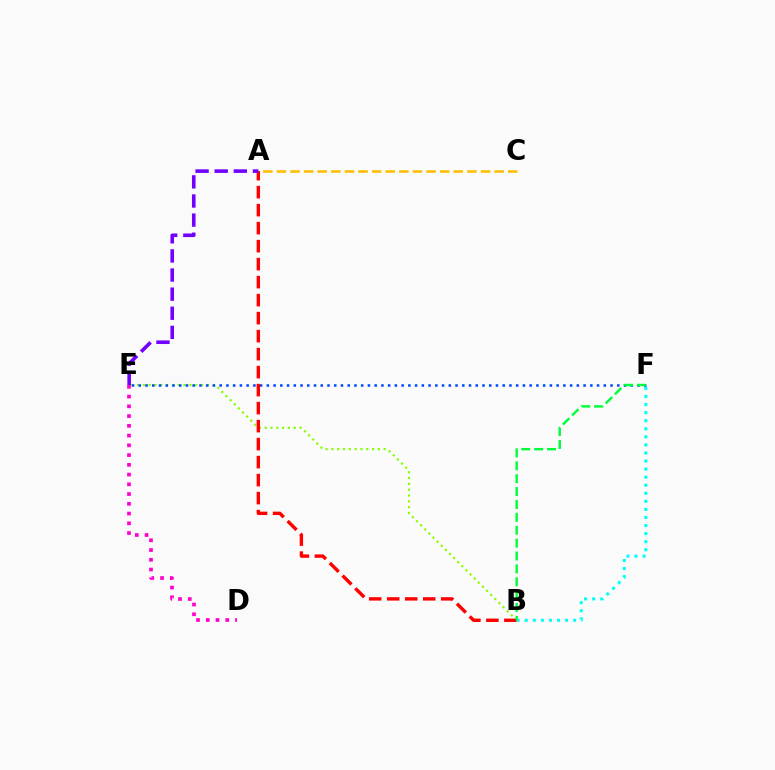{('B', 'E'): [{'color': '#84ff00', 'line_style': 'dotted', 'thickness': 1.58}], ('A', 'C'): [{'color': '#ffbd00', 'line_style': 'dashed', 'thickness': 1.85}], ('E', 'F'): [{'color': '#004bff', 'line_style': 'dotted', 'thickness': 1.83}], ('A', 'B'): [{'color': '#ff0000', 'line_style': 'dashed', 'thickness': 2.44}], ('B', 'F'): [{'color': '#00fff6', 'line_style': 'dotted', 'thickness': 2.19}, {'color': '#00ff39', 'line_style': 'dashed', 'thickness': 1.75}], ('A', 'E'): [{'color': '#7200ff', 'line_style': 'dashed', 'thickness': 2.6}], ('D', 'E'): [{'color': '#ff00cf', 'line_style': 'dotted', 'thickness': 2.65}]}